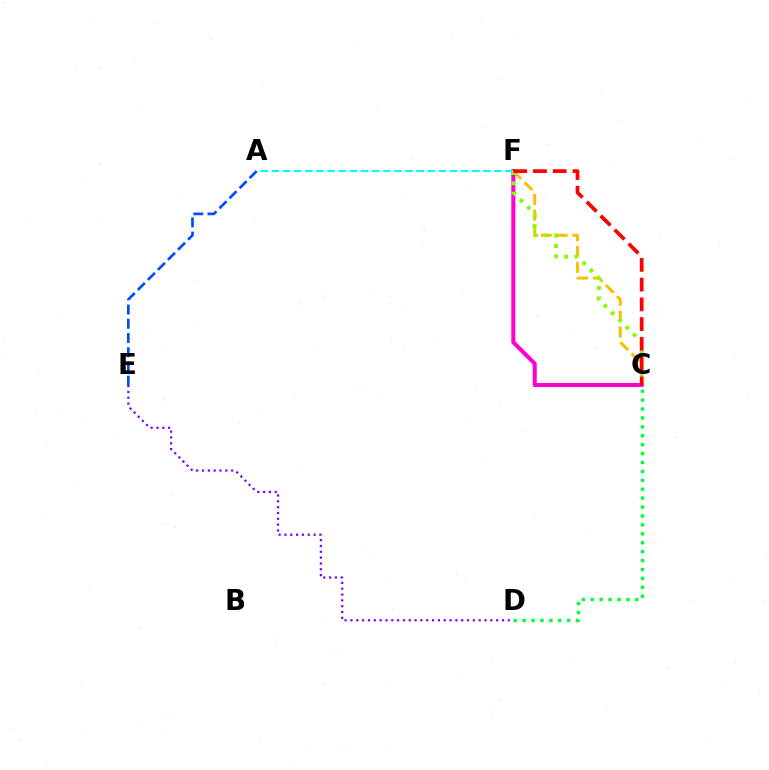{('C', 'F'): [{'color': '#ffbd00', 'line_style': 'dashed', 'thickness': 2.15}, {'color': '#ff00cf', 'line_style': 'solid', 'thickness': 2.92}, {'color': '#84ff00', 'line_style': 'dotted', 'thickness': 2.8}, {'color': '#ff0000', 'line_style': 'dashed', 'thickness': 2.68}], ('C', 'D'): [{'color': '#00ff39', 'line_style': 'dotted', 'thickness': 2.42}], ('A', 'E'): [{'color': '#004bff', 'line_style': 'dashed', 'thickness': 1.93}], ('A', 'F'): [{'color': '#00fff6', 'line_style': 'dashed', 'thickness': 1.51}], ('D', 'E'): [{'color': '#7200ff', 'line_style': 'dotted', 'thickness': 1.58}]}